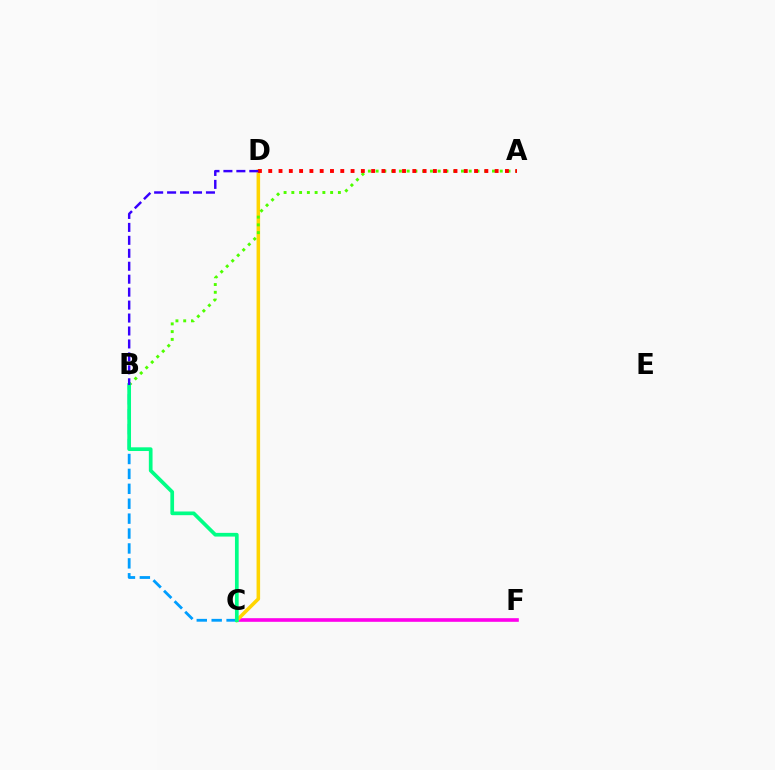{('C', 'F'): [{'color': '#ff00ed', 'line_style': 'solid', 'thickness': 2.61}], ('C', 'D'): [{'color': '#ffd500', 'line_style': 'solid', 'thickness': 2.55}], ('B', 'C'): [{'color': '#009eff', 'line_style': 'dashed', 'thickness': 2.03}, {'color': '#00ff86', 'line_style': 'solid', 'thickness': 2.66}], ('A', 'B'): [{'color': '#4fff00', 'line_style': 'dotted', 'thickness': 2.11}], ('A', 'D'): [{'color': '#ff0000', 'line_style': 'dotted', 'thickness': 2.8}], ('B', 'D'): [{'color': '#3700ff', 'line_style': 'dashed', 'thickness': 1.76}]}